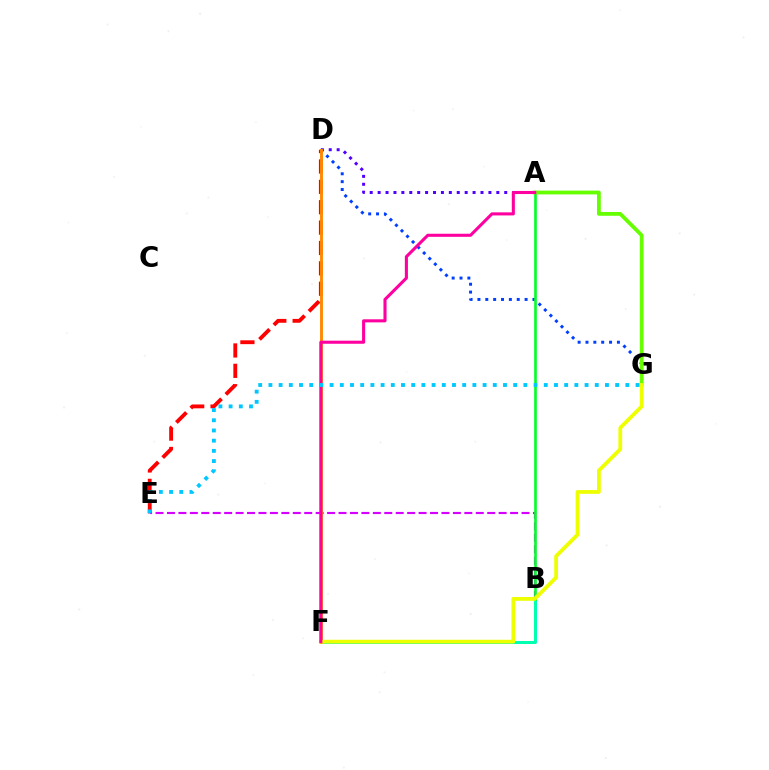{('A', 'D'): [{'color': '#4f00ff', 'line_style': 'dotted', 'thickness': 2.15}], ('D', 'G'): [{'color': '#003fff', 'line_style': 'dotted', 'thickness': 2.14}], ('D', 'E'): [{'color': '#ff0000', 'line_style': 'dashed', 'thickness': 2.77}], ('B', 'F'): [{'color': '#00ffaf', 'line_style': 'solid', 'thickness': 2.17}], ('B', 'E'): [{'color': '#d600ff', 'line_style': 'dashed', 'thickness': 1.55}], ('A', 'B'): [{'color': '#00ff27', 'line_style': 'solid', 'thickness': 1.9}], ('D', 'F'): [{'color': '#ff8800', 'line_style': 'solid', 'thickness': 2.07}], ('A', 'G'): [{'color': '#66ff00', 'line_style': 'solid', 'thickness': 2.73}], ('F', 'G'): [{'color': '#eeff00', 'line_style': 'solid', 'thickness': 2.73}], ('A', 'F'): [{'color': '#ff00a0', 'line_style': 'solid', 'thickness': 2.22}], ('E', 'G'): [{'color': '#00c7ff', 'line_style': 'dotted', 'thickness': 2.77}]}